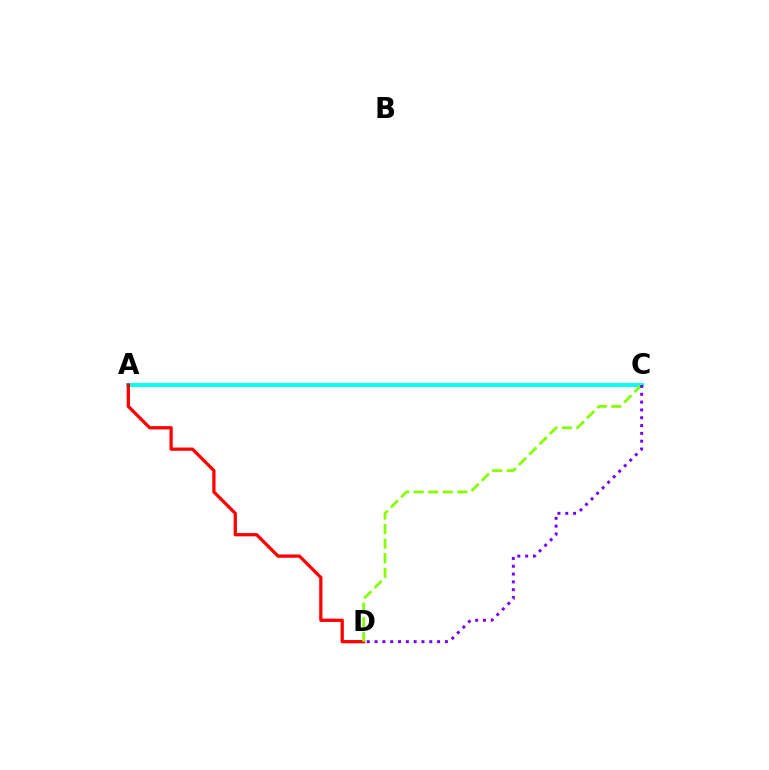{('A', 'C'): [{'color': '#00fff6', 'line_style': 'solid', 'thickness': 2.78}], ('A', 'D'): [{'color': '#ff0000', 'line_style': 'solid', 'thickness': 2.34}], ('C', 'D'): [{'color': '#84ff00', 'line_style': 'dashed', 'thickness': 1.98}, {'color': '#7200ff', 'line_style': 'dotted', 'thickness': 2.12}]}